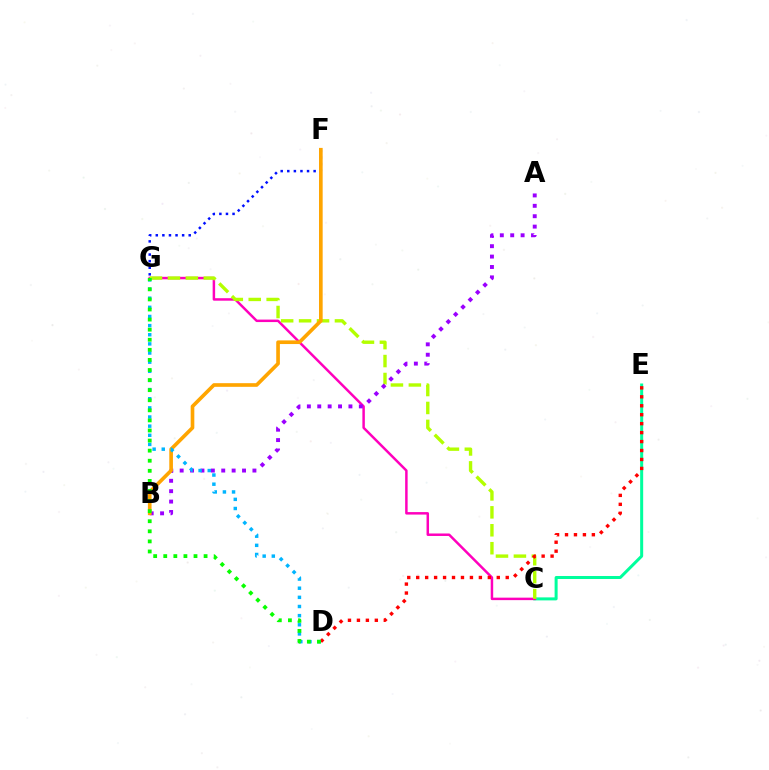{('C', 'E'): [{'color': '#00ff9d', 'line_style': 'solid', 'thickness': 2.16}], ('C', 'G'): [{'color': '#ff00bd', 'line_style': 'solid', 'thickness': 1.79}, {'color': '#b3ff00', 'line_style': 'dashed', 'thickness': 2.44}], ('A', 'B'): [{'color': '#9b00ff', 'line_style': 'dotted', 'thickness': 2.82}], ('F', 'G'): [{'color': '#0010ff', 'line_style': 'dotted', 'thickness': 1.79}], ('B', 'F'): [{'color': '#ffa500', 'line_style': 'solid', 'thickness': 2.63}], ('D', 'E'): [{'color': '#ff0000', 'line_style': 'dotted', 'thickness': 2.43}], ('D', 'G'): [{'color': '#00b5ff', 'line_style': 'dotted', 'thickness': 2.48}, {'color': '#08ff00', 'line_style': 'dotted', 'thickness': 2.74}]}